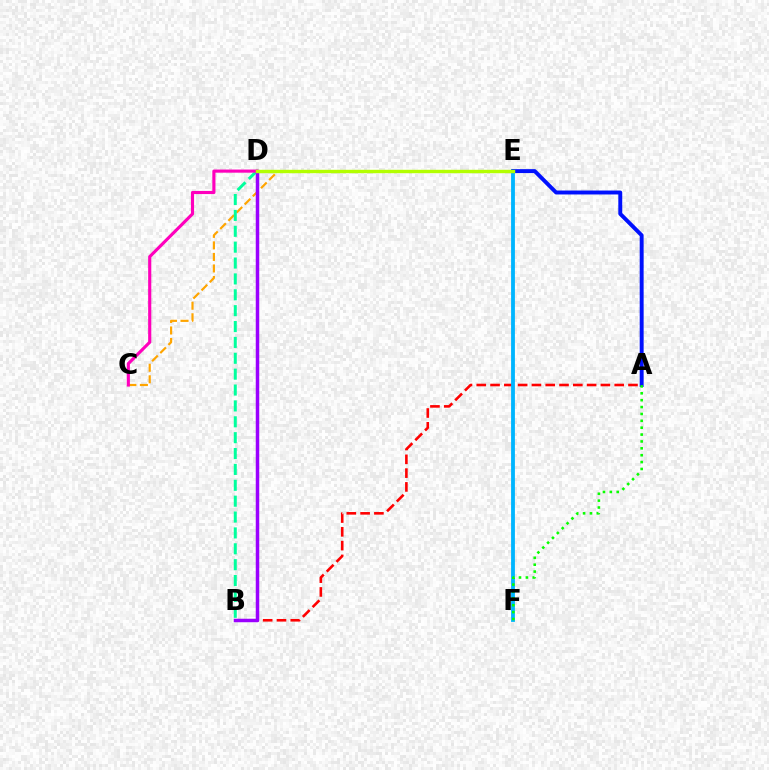{('A', 'B'): [{'color': '#ff0000', 'line_style': 'dashed', 'thickness': 1.87}], ('C', 'E'): [{'color': '#ffa500', 'line_style': 'dashed', 'thickness': 1.57}], ('B', 'D'): [{'color': '#00ff9d', 'line_style': 'dashed', 'thickness': 2.16}, {'color': '#9b00ff', 'line_style': 'solid', 'thickness': 2.51}], ('E', 'F'): [{'color': '#00b5ff', 'line_style': 'solid', 'thickness': 2.75}], ('A', 'E'): [{'color': '#0010ff', 'line_style': 'solid', 'thickness': 2.83}], ('C', 'D'): [{'color': '#ff00bd', 'line_style': 'solid', 'thickness': 2.26}], ('D', 'E'): [{'color': '#b3ff00', 'line_style': 'solid', 'thickness': 2.46}], ('A', 'F'): [{'color': '#08ff00', 'line_style': 'dotted', 'thickness': 1.87}]}